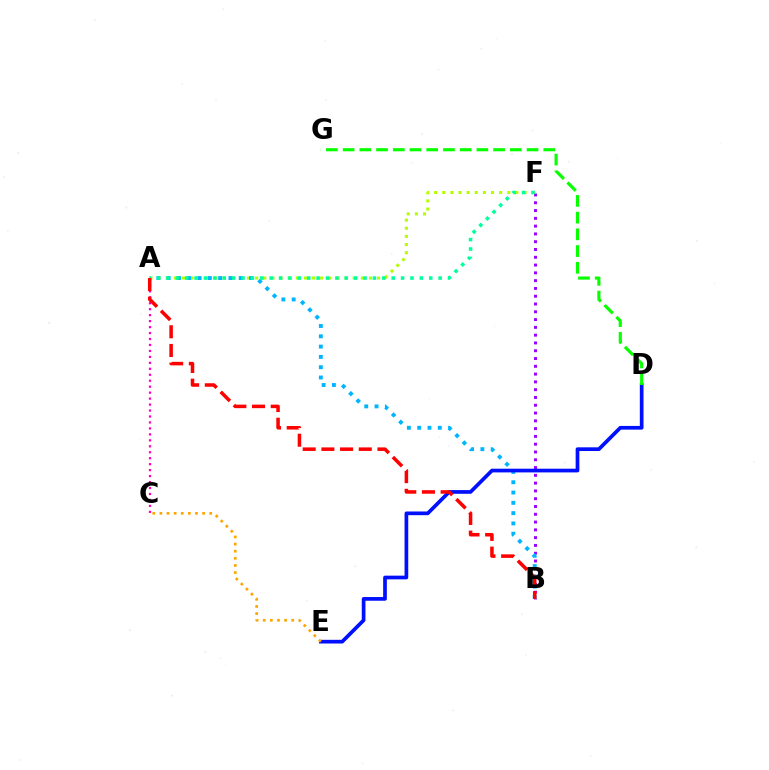{('B', 'F'): [{'color': '#9b00ff', 'line_style': 'dotted', 'thickness': 2.12}], ('A', 'F'): [{'color': '#b3ff00', 'line_style': 'dotted', 'thickness': 2.21}, {'color': '#00ff9d', 'line_style': 'dotted', 'thickness': 2.55}], ('A', 'B'): [{'color': '#00b5ff', 'line_style': 'dotted', 'thickness': 2.8}, {'color': '#ff0000', 'line_style': 'dashed', 'thickness': 2.54}], ('A', 'C'): [{'color': '#ff00bd', 'line_style': 'dotted', 'thickness': 1.62}], ('D', 'E'): [{'color': '#0010ff', 'line_style': 'solid', 'thickness': 2.66}], ('C', 'E'): [{'color': '#ffa500', 'line_style': 'dotted', 'thickness': 1.94}], ('D', 'G'): [{'color': '#08ff00', 'line_style': 'dashed', 'thickness': 2.27}]}